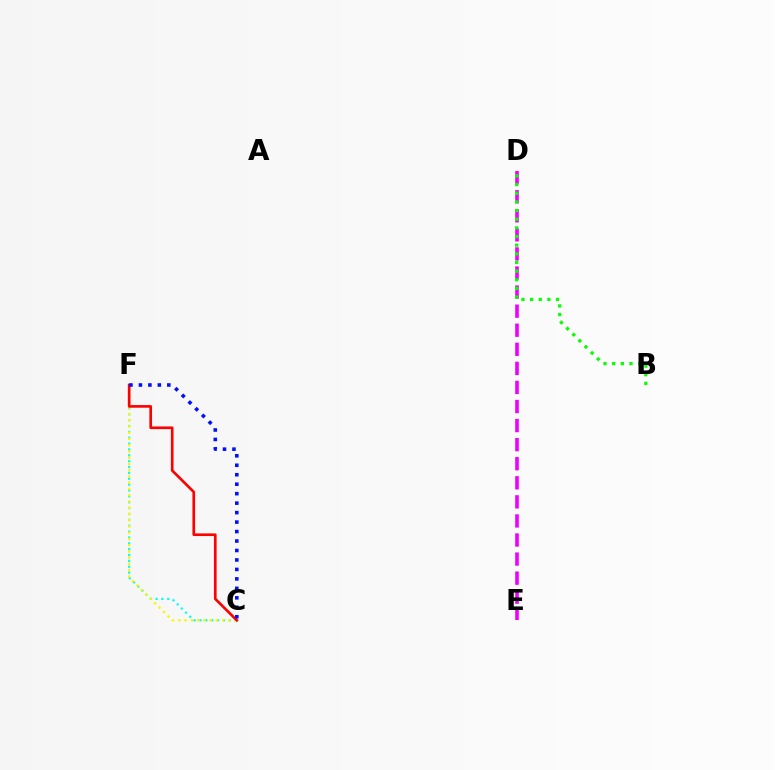{('D', 'E'): [{'color': '#ee00ff', 'line_style': 'dashed', 'thickness': 2.59}], ('B', 'D'): [{'color': '#08ff00', 'line_style': 'dotted', 'thickness': 2.35}], ('C', 'F'): [{'color': '#00fff6', 'line_style': 'dotted', 'thickness': 1.59}, {'color': '#fcf500', 'line_style': 'dotted', 'thickness': 1.7}, {'color': '#ff0000', 'line_style': 'solid', 'thickness': 1.91}, {'color': '#0010ff', 'line_style': 'dotted', 'thickness': 2.57}]}